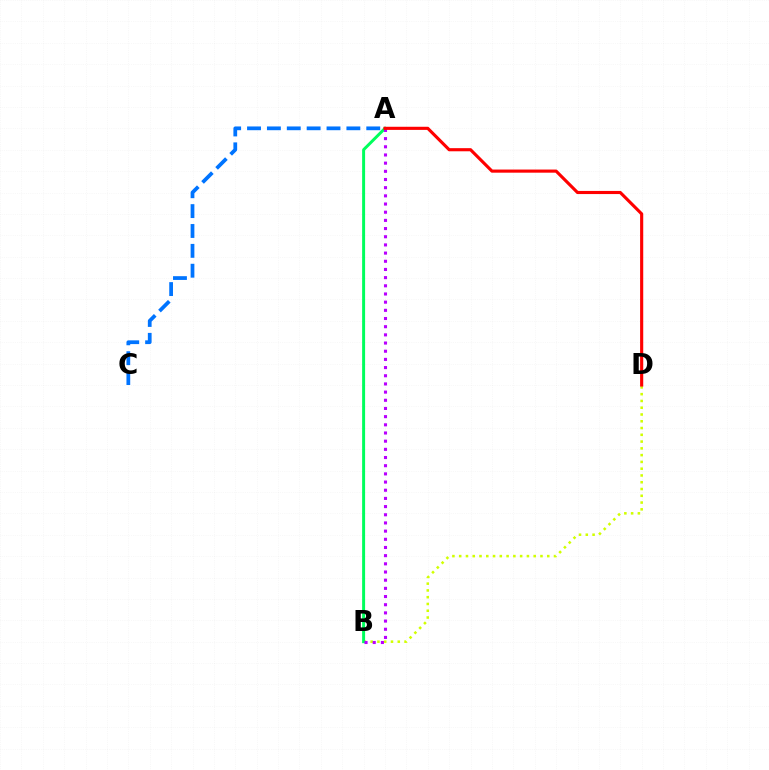{('B', 'D'): [{'color': '#d1ff00', 'line_style': 'dotted', 'thickness': 1.84}], ('A', 'B'): [{'color': '#00ff5c', 'line_style': 'solid', 'thickness': 2.14}, {'color': '#b900ff', 'line_style': 'dotted', 'thickness': 2.22}], ('A', 'C'): [{'color': '#0074ff', 'line_style': 'dashed', 'thickness': 2.7}], ('A', 'D'): [{'color': '#ff0000', 'line_style': 'solid', 'thickness': 2.25}]}